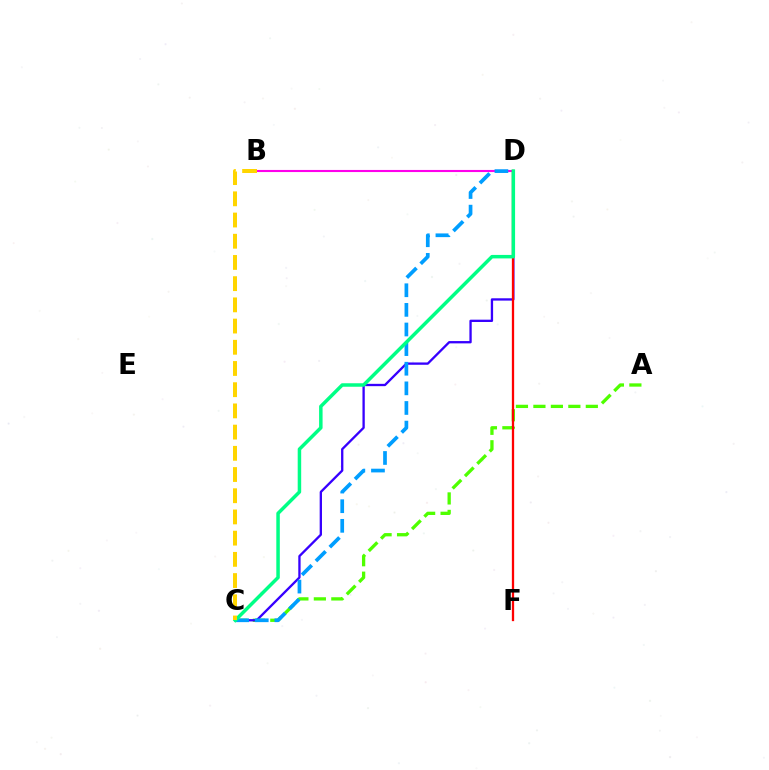{('B', 'D'): [{'color': '#ff00ed', 'line_style': 'solid', 'thickness': 1.52}], ('A', 'C'): [{'color': '#4fff00', 'line_style': 'dashed', 'thickness': 2.37}], ('C', 'D'): [{'color': '#3700ff', 'line_style': 'solid', 'thickness': 1.67}, {'color': '#009eff', 'line_style': 'dashed', 'thickness': 2.67}, {'color': '#00ff86', 'line_style': 'solid', 'thickness': 2.51}], ('D', 'F'): [{'color': '#ff0000', 'line_style': 'solid', 'thickness': 1.65}], ('B', 'C'): [{'color': '#ffd500', 'line_style': 'dashed', 'thickness': 2.88}]}